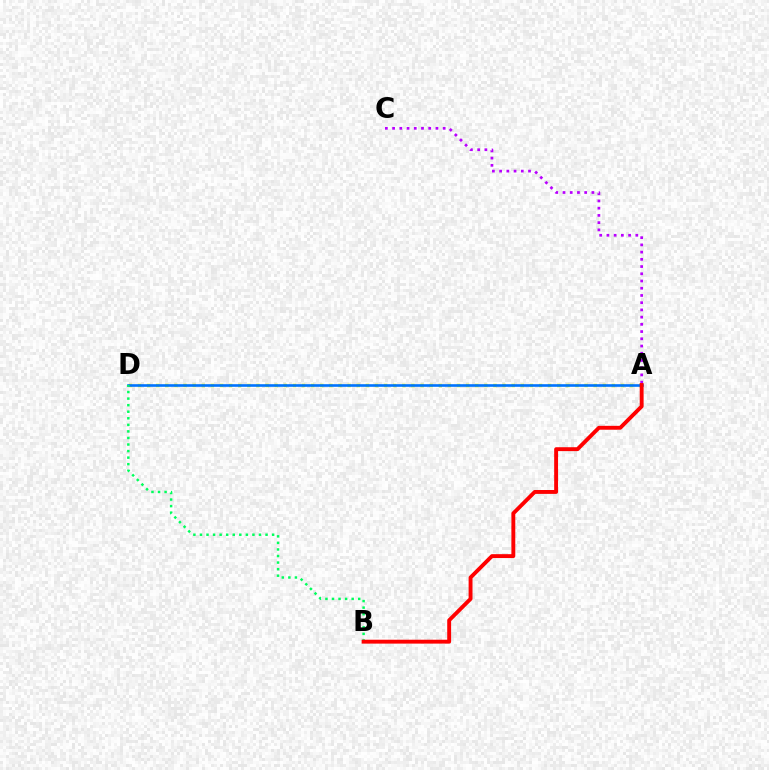{('A', 'D'): [{'color': '#d1ff00', 'line_style': 'dotted', 'thickness': 2.48}, {'color': '#0074ff', 'line_style': 'solid', 'thickness': 1.9}], ('A', 'C'): [{'color': '#b900ff', 'line_style': 'dotted', 'thickness': 1.96}], ('B', 'D'): [{'color': '#00ff5c', 'line_style': 'dotted', 'thickness': 1.78}], ('A', 'B'): [{'color': '#ff0000', 'line_style': 'solid', 'thickness': 2.8}]}